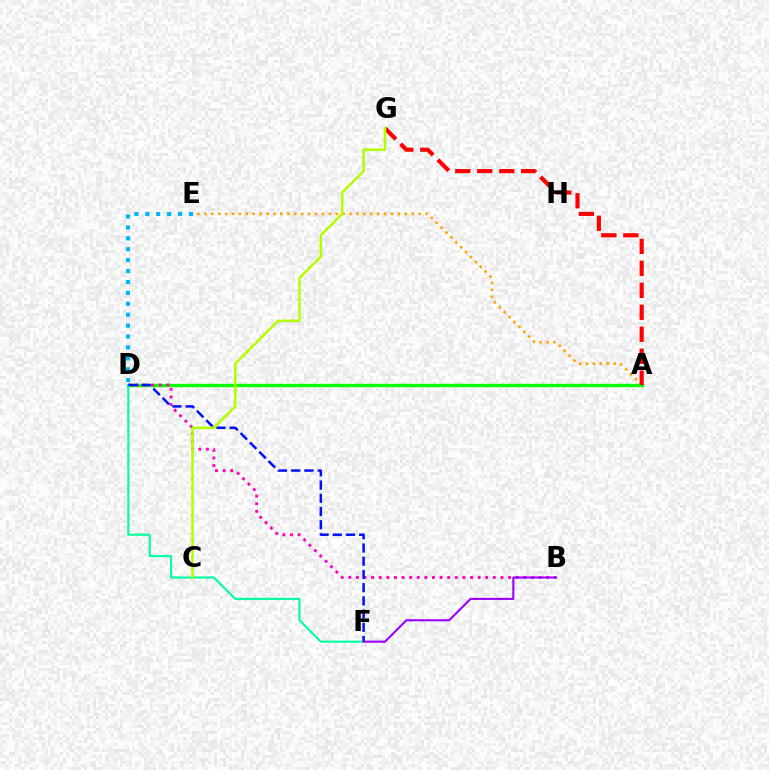{('A', 'E'): [{'color': '#ffa500', 'line_style': 'dotted', 'thickness': 1.88}], ('A', 'D'): [{'color': '#08ff00', 'line_style': 'solid', 'thickness': 2.42}], ('D', 'E'): [{'color': '#00b5ff', 'line_style': 'dotted', 'thickness': 2.96}], ('A', 'G'): [{'color': '#ff0000', 'line_style': 'dashed', 'thickness': 2.98}], ('B', 'D'): [{'color': '#ff00bd', 'line_style': 'dotted', 'thickness': 2.07}], ('D', 'F'): [{'color': '#00ff9d', 'line_style': 'solid', 'thickness': 1.51}, {'color': '#0010ff', 'line_style': 'dashed', 'thickness': 1.8}], ('C', 'G'): [{'color': '#b3ff00', 'line_style': 'solid', 'thickness': 1.8}], ('B', 'F'): [{'color': '#9b00ff', 'line_style': 'solid', 'thickness': 1.51}]}